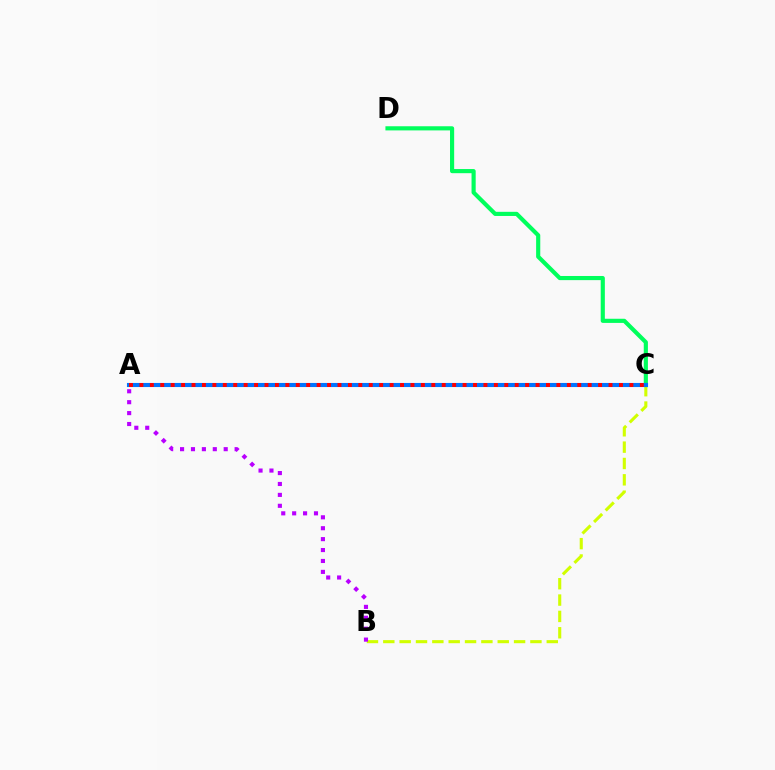{('B', 'C'): [{'color': '#d1ff00', 'line_style': 'dashed', 'thickness': 2.22}], ('C', 'D'): [{'color': '#00ff5c', 'line_style': 'solid', 'thickness': 2.98}], ('A', 'C'): [{'color': '#0074ff', 'line_style': 'solid', 'thickness': 2.95}, {'color': '#ff0000', 'line_style': 'dotted', 'thickness': 2.83}], ('A', 'B'): [{'color': '#b900ff', 'line_style': 'dotted', 'thickness': 2.97}]}